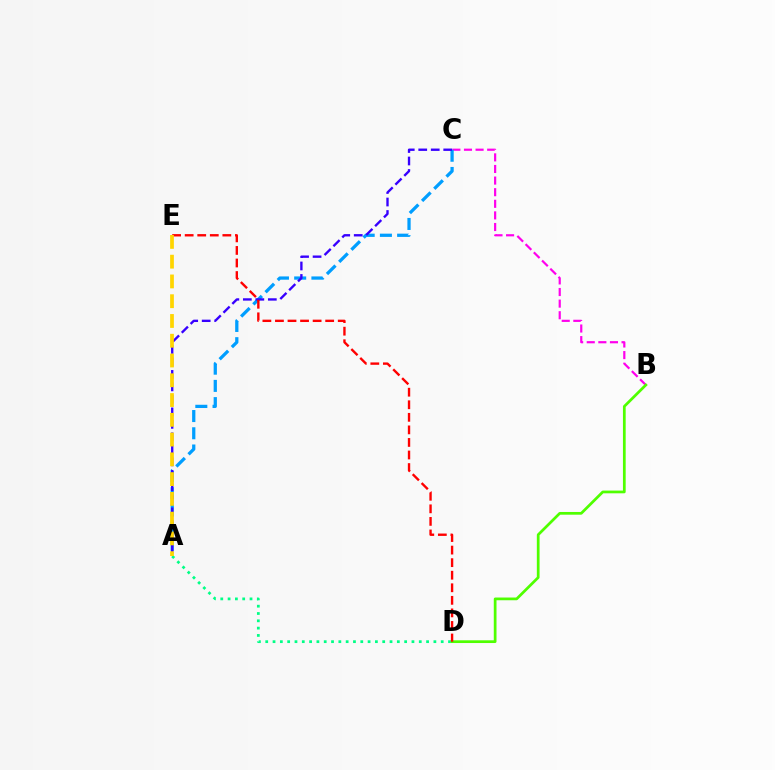{('B', 'C'): [{'color': '#ff00ed', 'line_style': 'dashed', 'thickness': 1.58}], ('A', 'D'): [{'color': '#00ff86', 'line_style': 'dotted', 'thickness': 1.99}], ('A', 'C'): [{'color': '#009eff', 'line_style': 'dashed', 'thickness': 2.34}, {'color': '#3700ff', 'line_style': 'dashed', 'thickness': 1.7}], ('B', 'D'): [{'color': '#4fff00', 'line_style': 'solid', 'thickness': 1.96}], ('D', 'E'): [{'color': '#ff0000', 'line_style': 'dashed', 'thickness': 1.71}], ('A', 'E'): [{'color': '#ffd500', 'line_style': 'dashed', 'thickness': 2.69}]}